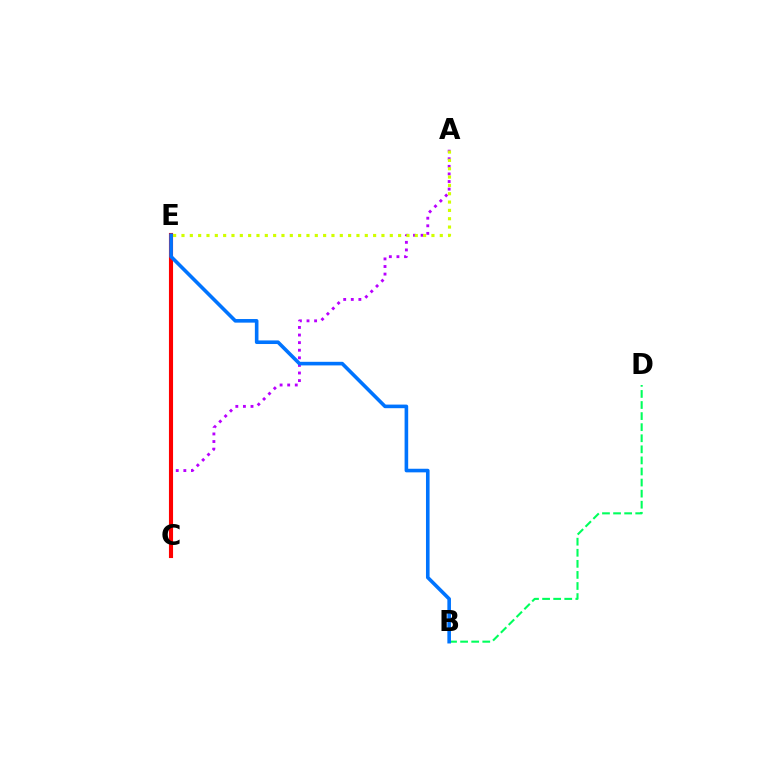{('A', 'C'): [{'color': '#b900ff', 'line_style': 'dotted', 'thickness': 2.06}], ('B', 'D'): [{'color': '#00ff5c', 'line_style': 'dashed', 'thickness': 1.5}], ('A', 'E'): [{'color': '#d1ff00', 'line_style': 'dotted', 'thickness': 2.26}], ('C', 'E'): [{'color': '#ff0000', 'line_style': 'solid', 'thickness': 2.96}], ('B', 'E'): [{'color': '#0074ff', 'line_style': 'solid', 'thickness': 2.59}]}